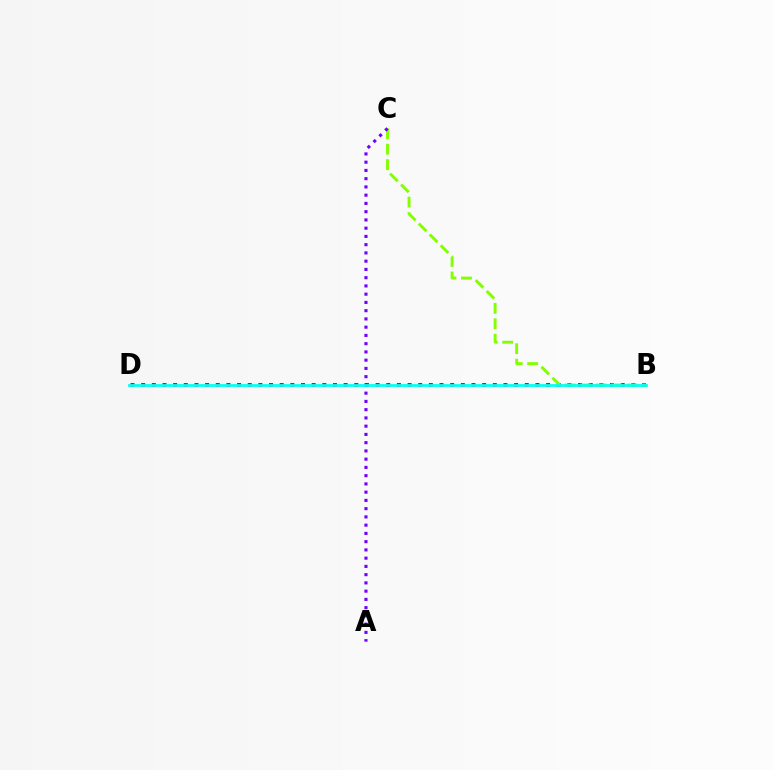{('B', 'D'): [{'color': '#ff0000', 'line_style': 'dotted', 'thickness': 2.9}, {'color': '#00fff6', 'line_style': 'solid', 'thickness': 1.99}], ('B', 'C'): [{'color': '#84ff00', 'line_style': 'dashed', 'thickness': 2.1}], ('A', 'C'): [{'color': '#7200ff', 'line_style': 'dotted', 'thickness': 2.24}]}